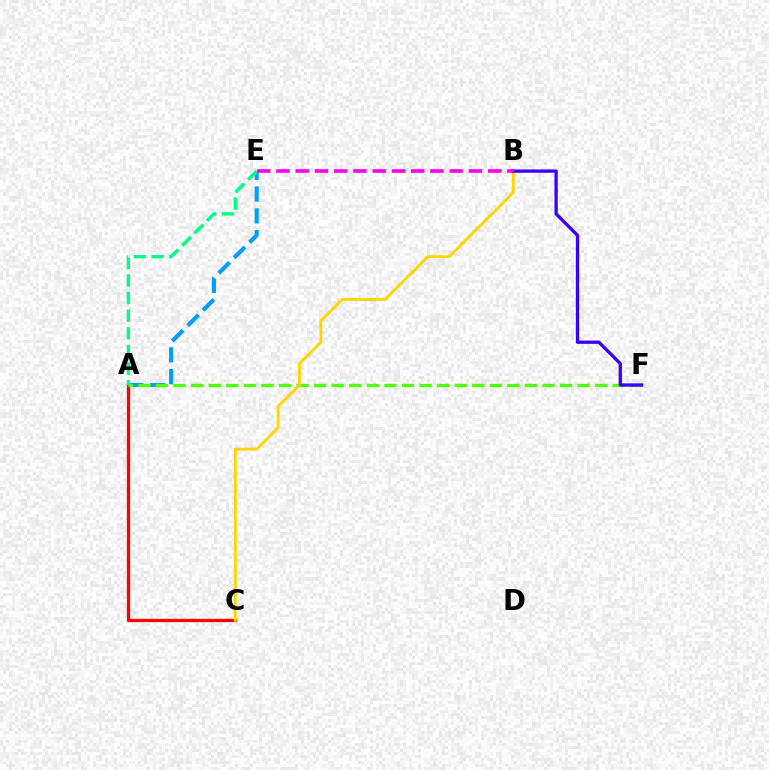{('A', 'C'): [{'color': '#ff0000', 'line_style': 'solid', 'thickness': 2.35}], ('A', 'E'): [{'color': '#009eff', 'line_style': 'dashed', 'thickness': 2.96}, {'color': '#00ff86', 'line_style': 'dashed', 'thickness': 2.39}], ('A', 'F'): [{'color': '#4fff00', 'line_style': 'dashed', 'thickness': 2.39}], ('B', 'C'): [{'color': '#ffd500', 'line_style': 'solid', 'thickness': 2.02}], ('B', 'F'): [{'color': '#3700ff', 'line_style': 'solid', 'thickness': 2.36}], ('B', 'E'): [{'color': '#ff00ed', 'line_style': 'dashed', 'thickness': 2.61}]}